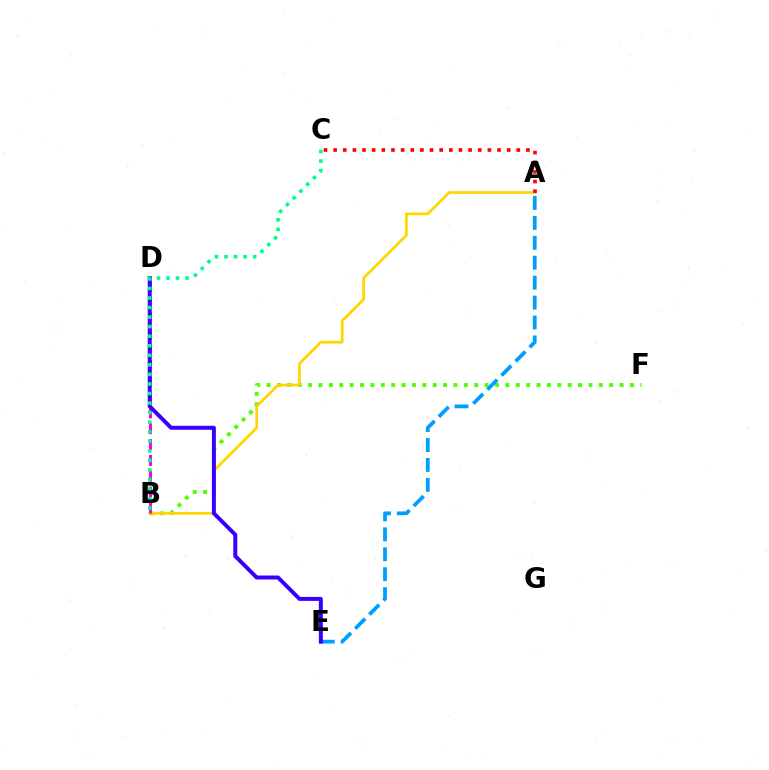{('B', 'F'): [{'color': '#4fff00', 'line_style': 'dotted', 'thickness': 2.82}], ('A', 'B'): [{'color': '#ffd500', 'line_style': 'solid', 'thickness': 1.97}], ('B', 'D'): [{'color': '#ff00ed', 'line_style': 'dashed', 'thickness': 2.15}], ('A', 'C'): [{'color': '#ff0000', 'line_style': 'dotted', 'thickness': 2.62}], ('A', 'E'): [{'color': '#009eff', 'line_style': 'dashed', 'thickness': 2.71}], ('D', 'E'): [{'color': '#3700ff', 'line_style': 'solid', 'thickness': 2.86}], ('B', 'C'): [{'color': '#00ff86', 'line_style': 'dotted', 'thickness': 2.6}]}